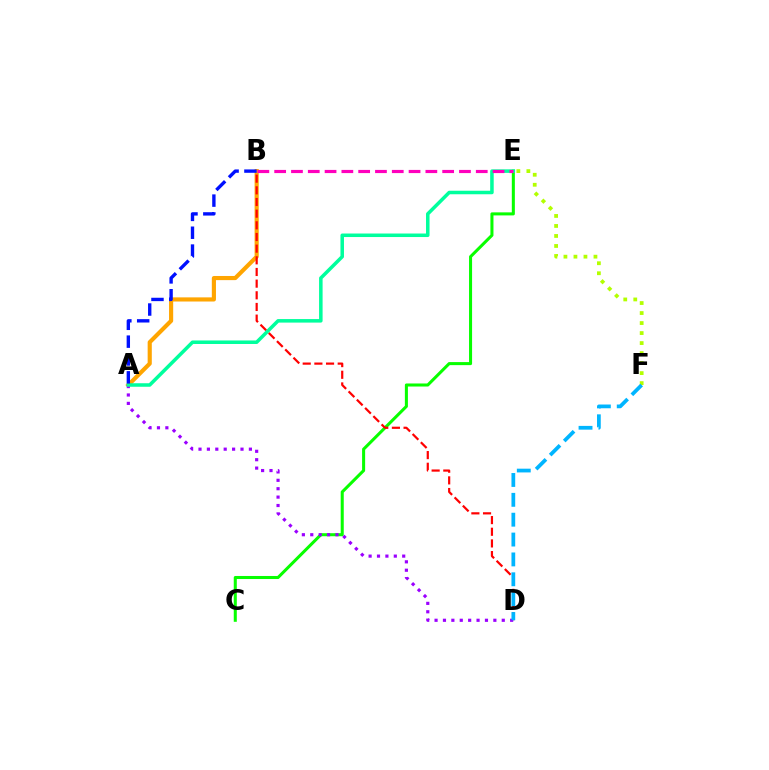{('E', 'F'): [{'color': '#b3ff00', 'line_style': 'dotted', 'thickness': 2.72}], ('C', 'E'): [{'color': '#08ff00', 'line_style': 'solid', 'thickness': 2.19}], ('A', 'B'): [{'color': '#ffa500', 'line_style': 'solid', 'thickness': 2.98}, {'color': '#0010ff', 'line_style': 'dashed', 'thickness': 2.42}], ('B', 'D'): [{'color': '#ff0000', 'line_style': 'dashed', 'thickness': 1.58}], ('A', 'D'): [{'color': '#9b00ff', 'line_style': 'dotted', 'thickness': 2.28}], ('D', 'F'): [{'color': '#00b5ff', 'line_style': 'dashed', 'thickness': 2.7}], ('A', 'E'): [{'color': '#00ff9d', 'line_style': 'solid', 'thickness': 2.54}], ('B', 'E'): [{'color': '#ff00bd', 'line_style': 'dashed', 'thickness': 2.28}]}